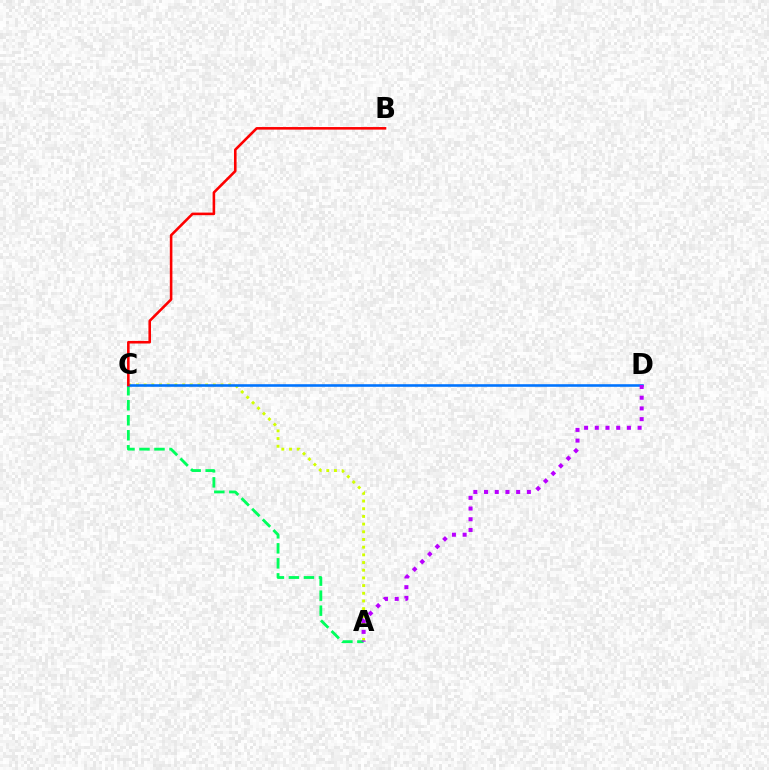{('A', 'C'): [{'color': '#d1ff00', 'line_style': 'dotted', 'thickness': 2.09}, {'color': '#00ff5c', 'line_style': 'dashed', 'thickness': 2.04}], ('C', 'D'): [{'color': '#0074ff', 'line_style': 'solid', 'thickness': 1.87}], ('B', 'C'): [{'color': '#ff0000', 'line_style': 'solid', 'thickness': 1.86}], ('A', 'D'): [{'color': '#b900ff', 'line_style': 'dotted', 'thickness': 2.91}]}